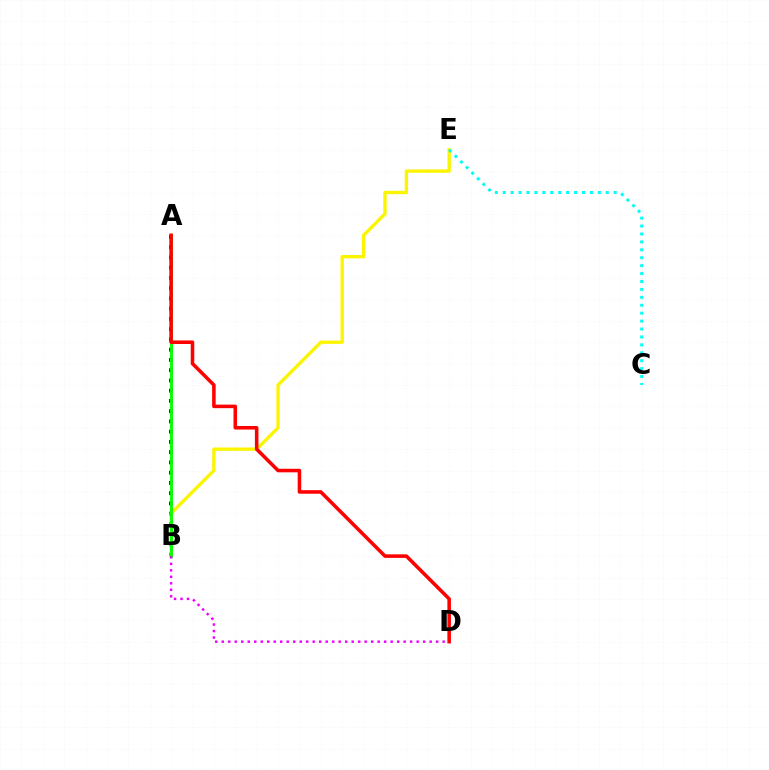{('A', 'B'): [{'color': '#0010ff', 'line_style': 'dotted', 'thickness': 2.78}, {'color': '#08ff00', 'line_style': 'solid', 'thickness': 2.1}], ('B', 'E'): [{'color': '#fcf500', 'line_style': 'solid', 'thickness': 2.41}], ('C', 'E'): [{'color': '#00fff6', 'line_style': 'dotted', 'thickness': 2.15}], ('B', 'D'): [{'color': '#ee00ff', 'line_style': 'dotted', 'thickness': 1.77}], ('A', 'D'): [{'color': '#ff0000', 'line_style': 'solid', 'thickness': 2.55}]}